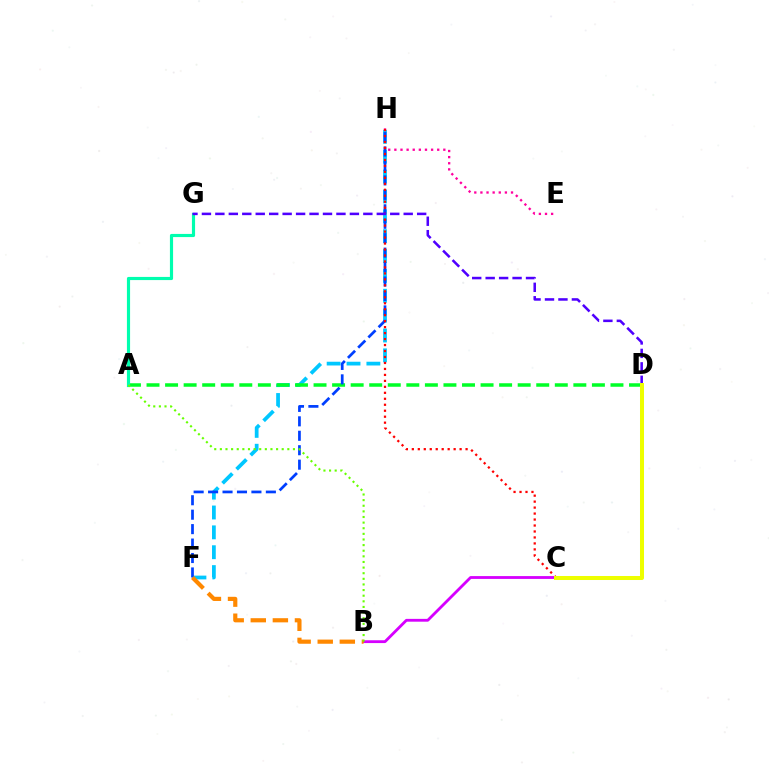{('B', 'C'): [{'color': '#d600ff', 'line_style': 'solid', 'thickness': 2.03}], ('F', 'H'): [{'color': '#00c7ff', 'line_style': 'dashed', 'thickness': 2.7}, {'color': '#003fff', 'line_style': 'dashed', 'thickness': 1.96}], ('A', 'D'): [{'color': '#00ff27', 'line_style': 'dashed', 'thickness': 2.52}], ('E', 'H'): [{'color': '#ff00a0', 'line_style': 'dotted', 'thickness': 1.66}], ('A', 'G'): [{'color': '#00ffaf', 'line_style': 'solid', 'thickness': 2.27}], ('C', 'H'): [{'color': '#ff0000', 'line_style': 'dotted', 'thickness': 1.62}], ('D', 'G'): [{'color': '#4f00ff', 'line_style': 'dashed', 'thickness': 1.83}], ('B', 'F'): [{'color': '#ff8800', 'line_style': 'dashed', 'thickness': 3.0}], ('C', 'D'): [{'color': '#eeff00', 'line_style': 'solid', 'thickness': 2.88}], ('A', 'B'): [{'color': '#66ff00', 'line_style': 'dotted', 'thickness': 1.53}]}